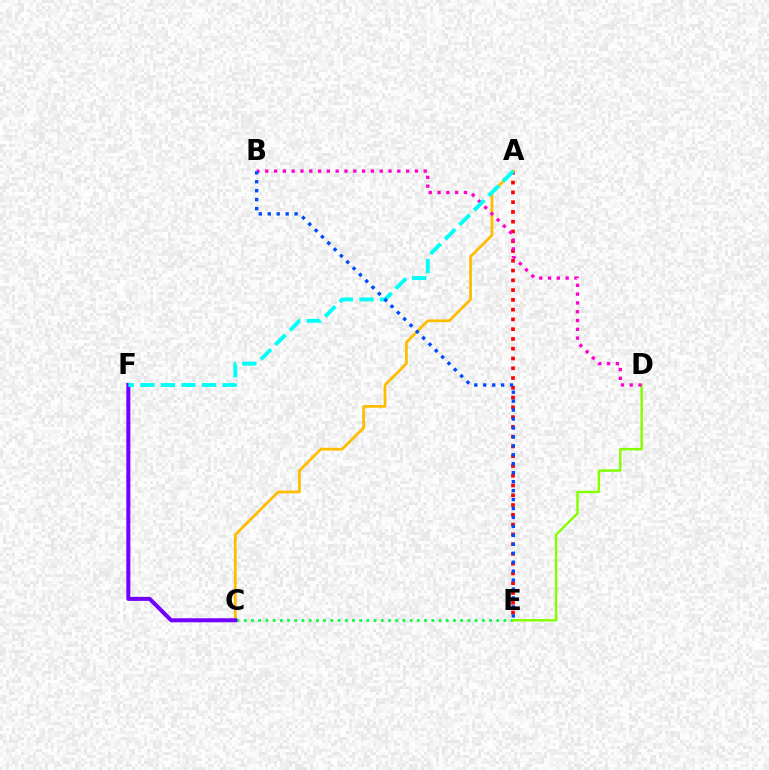{('C', 'E'): [{'color': '#00ff39', 'line_style': 'dotted', 'thickness': 1.96}], ('A', 'E'): [{'color': '#ff0000', 'line_style': 'dotted', 'thickness': 2.65}], ('A', 'C'): [{'color': '#ffbd00', 'line_style': 'solid', 'thickness': 1.98}], ('D', 'E'): [{'color': '#84ff00', 'line_style': 'solid', 'thickness': 1.76}], ('C', 'F'): [{'color': '#7200ff', 'line_style': 'solid', 'thickness': 2.9}], ('B', 'D'): [{'color': '#ff00cf', 'line_style': 'dotted', 'thickness': 2.39}], ('A', 'F'): [{'color': '#00fff6', 'line_style': 'dashed', 'thickness': 2.79}], ('B', 'E'): [{'color': '#004bff', 'line_style': 'dotted', 'thickness': 2.43}]}